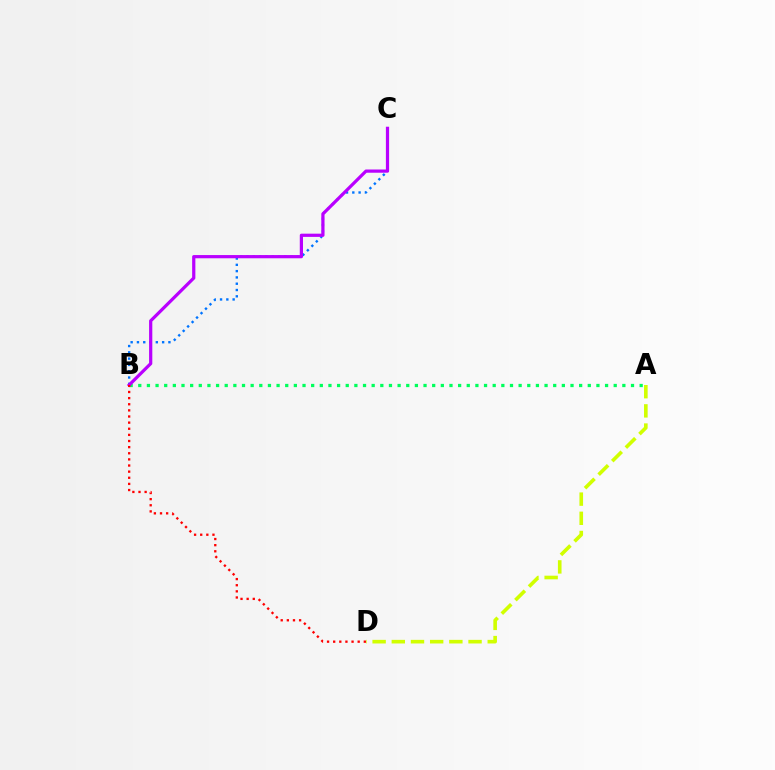{('B', 'C'): [{'color': '#0074ff', 'line_style': 'dotted', 'thickness': 1.71}, {'color': '#b900ff', 'line_style': 'solid', 'thickness': 2.32}], ('A', 'B'): [{'color': '#00ff5c', 'line_style': 'dotted', 'thickness': 2.35}], ('A', 'D'): [{'color': '#d1ff00', 'line_style': 'dashed', 'thickness': 2.61}], ('B', 'D'): [{'color': '#ff0000', 'line_style': 'dotted', 'thickness': 1.66}]}